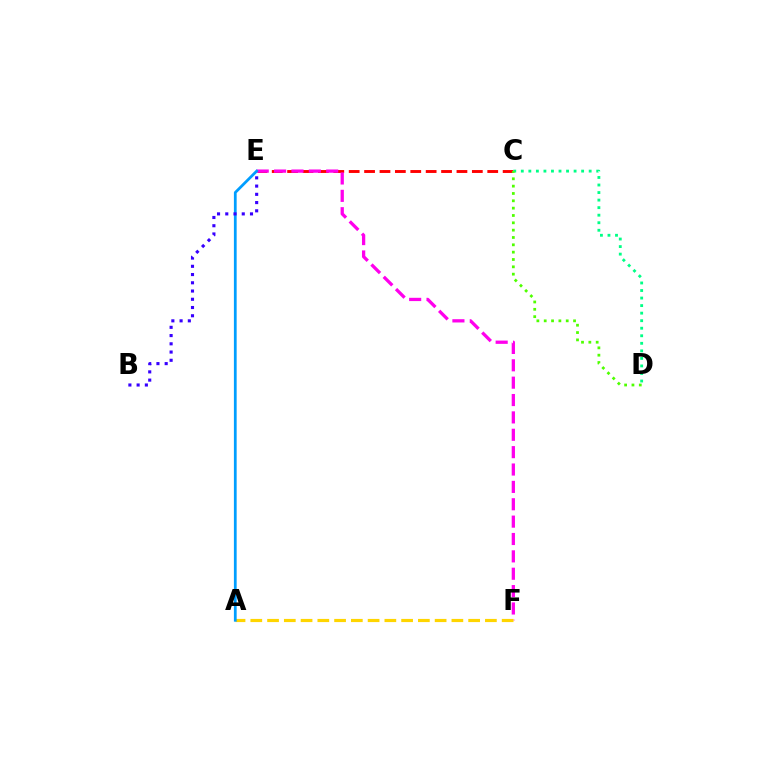{('C', 'E'): [{'color': '#ff0000', 'line_style': 'dashed', 'thickness': 2.09}], ('E', 'F'): [{'color': '#ff00ed', 'line_style': 'dashed', 'thickness': 2.36}], ('A', 'F'): [{'color': '#ffd500', 'line_style': 'dashed', 'thickness': 2.28}], ('A', 'E'): [{'color': '#009eff', 'line_style': 'solid', 'thickness': 1.99}], ('C', 'D'): [{'color': '#00ff86', 'line_style': 'dotted', 'thickness': 2.05}, {'color': '#4fff00', 'line_style': 'dotted', 'thickness': 1.99}], ('B', 'E'): [{'color': '#3700ff', 'line_style': 'dotted', 'thickness': 2.24}]}